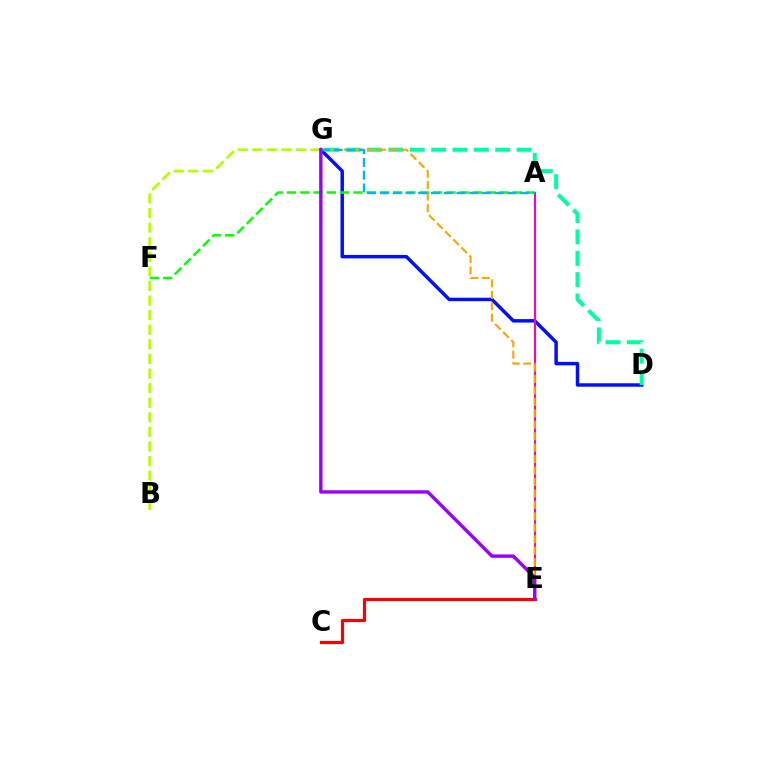{('D', 'G'): [{'color': '#0010ff', 'line_style': 'solid', 'thickness': 2.49}, {'color': '#00ff9d', 'line_style': 'dashed', 'thickness': 2.9}], ('A', 'E'): [{'color': '#ff00bd', 'line_style': 'solid', 'thickness': 1.51}], ('E', 'G'): [{'color': '#ffa500', 'line_style': 'dashed', 'thickness': 1.55}, {'color': '#9b00ff', 'line_style': 'solid', 'thickness': 2.45}], ('A', 'F'): [{'color': '#08ff00', 'line_style': 'dashed', 'thickness': 1.8}], ('B', 'G'): [{'color': '#b3ff00', 'line_style': 'dashed', 'thickness': 1.98}], ('C', 'E'): [{'color': '#ff0000', 'line_style': 'solid', 'thickness': 2.28}], ('A', 'G'): [{'color': '#00b5ff', 'line_style': 'dashed', 'thickness': 1.73}]}